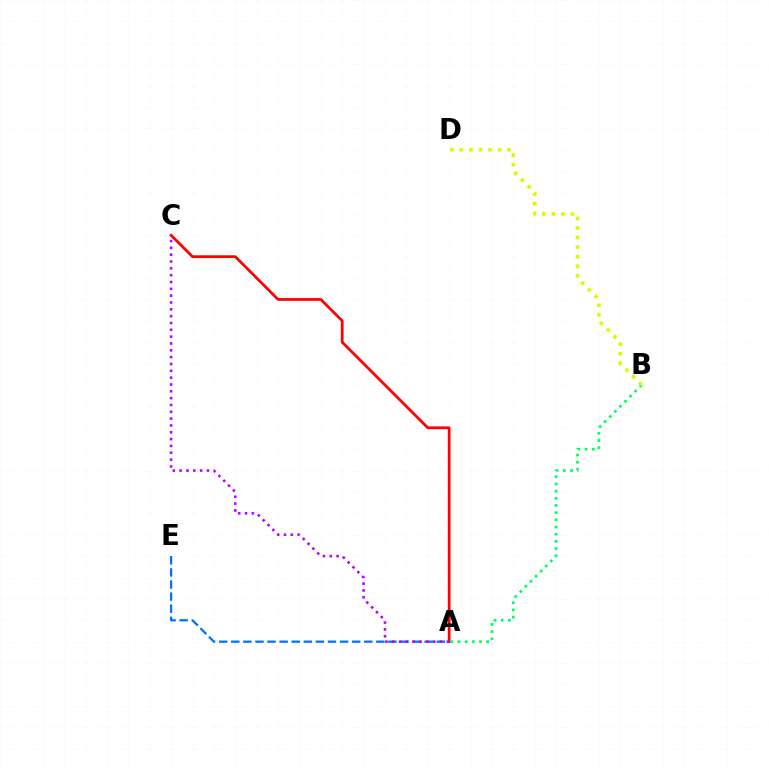{('A', 'C'): [{'color': '#ff0000', 'line_style': 'solid', 'thickness': 1.98}, {'color': '#b900ff', 'line_style': 'dotted', 'thickness': 1.86}], ('A', 'B'): [{'color': '#00ff5c', 'line_style': 'dotted', 'thickness': 1.95}], ('B', 'D'): [{'color': '#d1ff00', 'line_style': 'dotted', 'thickness': 2.6}], ('A', 'E'): [{'color': '#0074ff', 'line_style': 'dashed', 'thickness': 1.64}]}